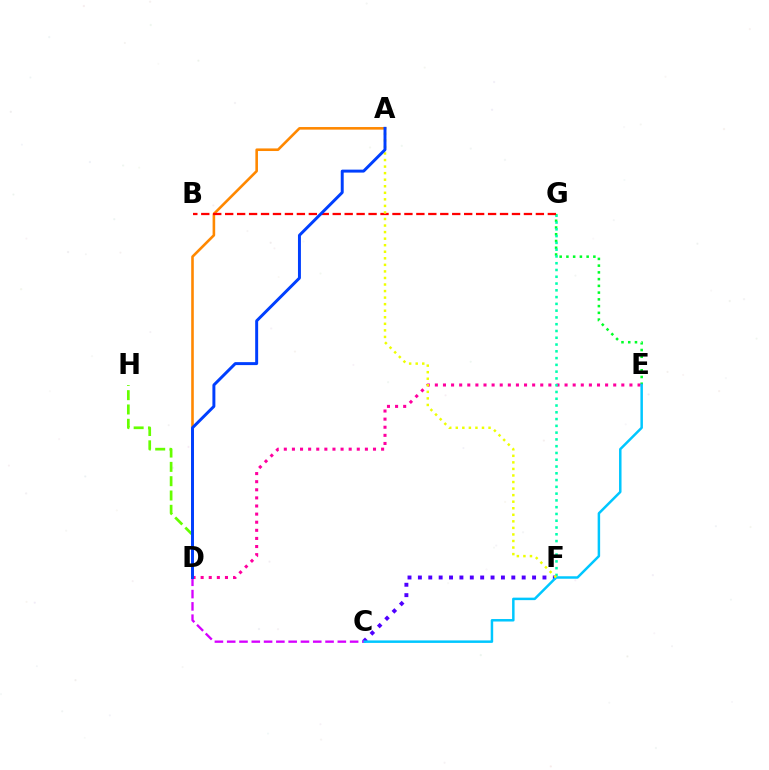{('E', 'G'): [{'color': '#00ff27', 'line_style': 'dotted', 'thickness': 1.83}], ('D', 'E'): [{'color': '#ff00a0', 'line_style': 'dotted', 'thickness': 2.2}], ('D', 'H'): [{'color': '#66ff00', 'line_style': 'dashed', 'thickness': 1.94}], ('F', 'G'): [{'color': '#00ffaf', 'line_style': 'dotted', 'thickness': 1.84}], ('C', 'F'): [{'color': '#4f00ff', 'line_style': 'dotted', 'thickness': 2.82}], ('A', 'D'): [{'color': '#ff8800', 'line_style': 'solid', 'thickness': 1.87}, {'color': '#003fff', 'line_style': 'solid', 'thickness': 2.13}], ('B', 'G'): [{'color': '#ff0000', 'line_style': 'dashed', 'thickness': 1.62}], ('C', 'E'): [{'color': '#00c7ff', 'line_style': 'solid', 'thickness': 1.79}], ('C', 'D'): [{'color': '#d600ff', 'line_style': 'dashed', 'thickness': 1.67}], ('A', 'F'): [{'color': '#eeff00', 'line_style': 'dotted', 'thickness': 1.78}]}